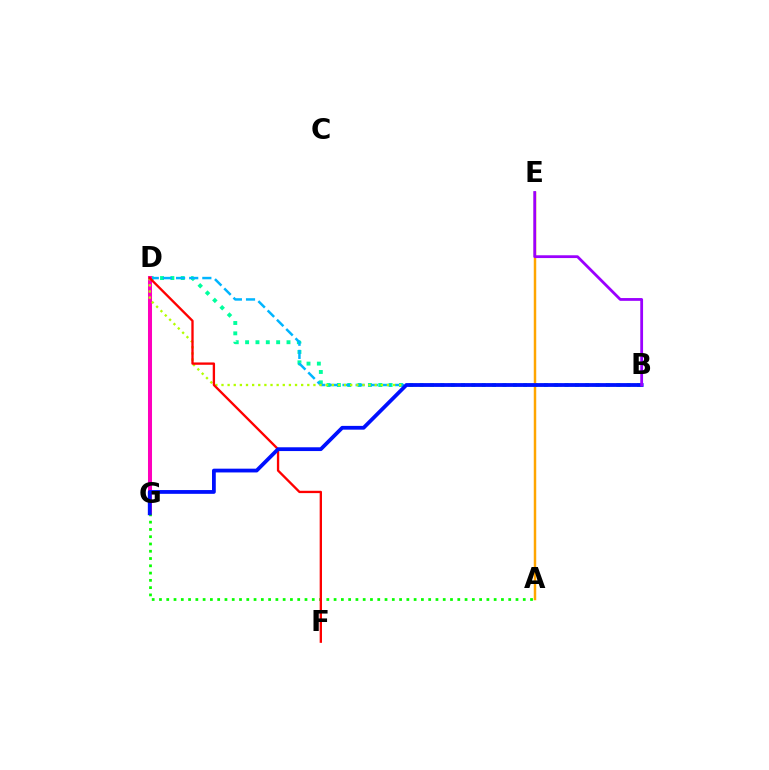{('B', 'D'): [{'color': '#00ff9d', 'line_style': 'dotted', 'thickness': 2.81}, {'color': '#00b5ff', 'line_style': 'dashed', 'thickness': 1.78}, {'color': '#b3ff00', 'line_style': 'dotted', 'thickness': 1.67}], ('A', 'E'): [{'color': '#ffa500', 'line_style': 'solid', 'thickness': 1.78}], ('D', 'G'): [{'color': '#ff00bd', 'line_style': 'solid', 'thickness': 2.9}], ('A', 'G'): [{'color': '#08ff00', 'line_style': 'dotted', 'thickness': 1.98}], ('D', 'F'): [{'color': '#ff0000', 'line_style': 'solid', 'thickness': 1.68}], ('B', 'G'): [{'color': '#0010ff', 'line_style': 'solid', 'thickness': 2.72}], ('B', 'E'): [{'color': '#9b00ff', 'line_style': 'solid', 'thickness': 2.01}]}